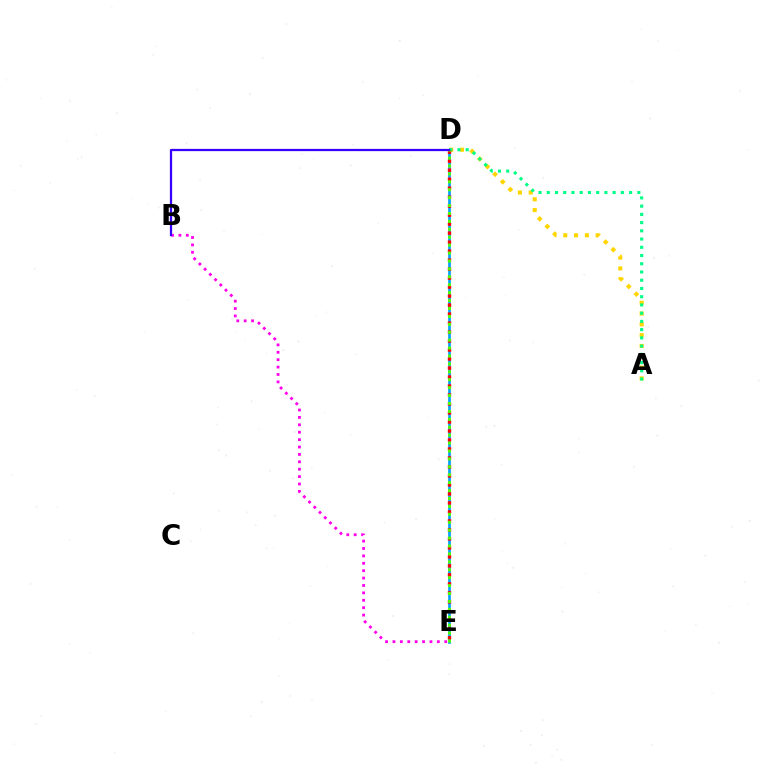{('B', 'E'): [{'color': '#ff00ed', 'line_style': 'dotted', 'thickness': 2.01}], ('A', 'D'): [{'color': '#ffd500', 'line_style': 'dotted', 'thickness': 2.93}, {'color': '#00ff86', 'line_style': 'dotted', 'thickness': 2.24}], ('D', 'E'): [{'color': '#009eff', 'line_style': 'solid', 'thickness': 1.91}, {'color': '#ff0000', 'line_style': 'dotted', 'thickness': 2.44}, {'color': '#4fff00', 'line_style': 'dotted', 'thickness': 2.15}], ('B', 'D'): [{'color': '#3700ff', 'line_style': 'solid', 'thickness': 1.62}]}